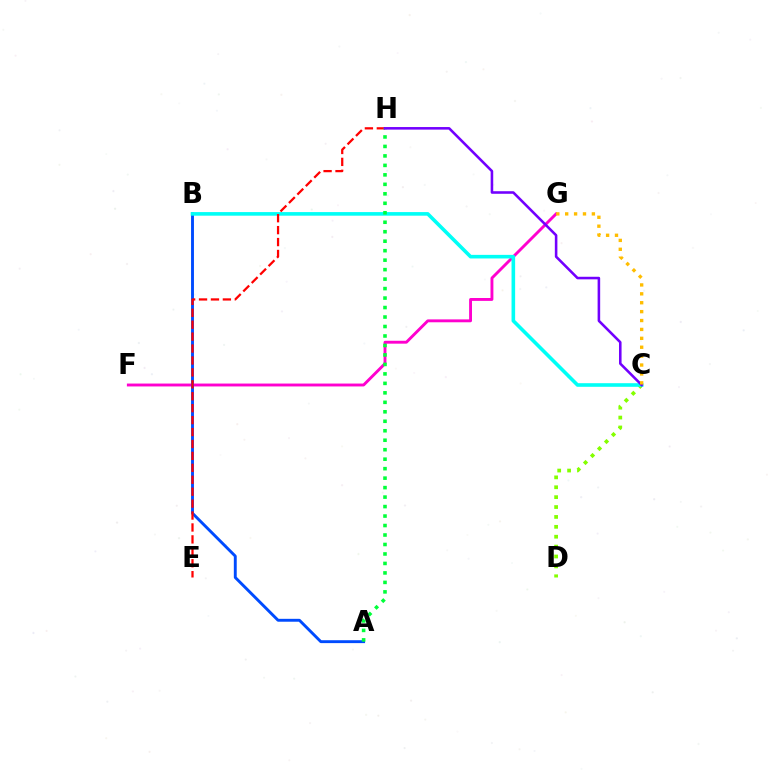{('C', 'D'): [{'color': '#84ff00', 'line_style': 'dotted', 'thickness': 2.69}], ('F', 'G'): [{'color': '#ff00cf', 'line_style': 'solid', 'thickness': 2.08}], ('A', 'B'): [{'color': '#004bff', 'line_style': 'solid', 'thickness': 2.09}], ('B', 'C'): [{'color': '#00fff6', 'line_style': 'solid', 'thickness': 2.59}], ('E', 'H'): [{'color': '#ff0000', 'line_style': 'dashed', 'thickness': 1.62}], ('A', 'H'): [{'color': '#00ff39', 'line_style': 'dotted', 'thickness': 2.58}], ('C', 'H'): [{'color': '#7200ff', 'line_style': 'solid', 'thickness': 1.85}], ('C', 'G'): [{'color': '#ffbd00', 'line_style': 'dotted', 'thickness': 2.42}]}